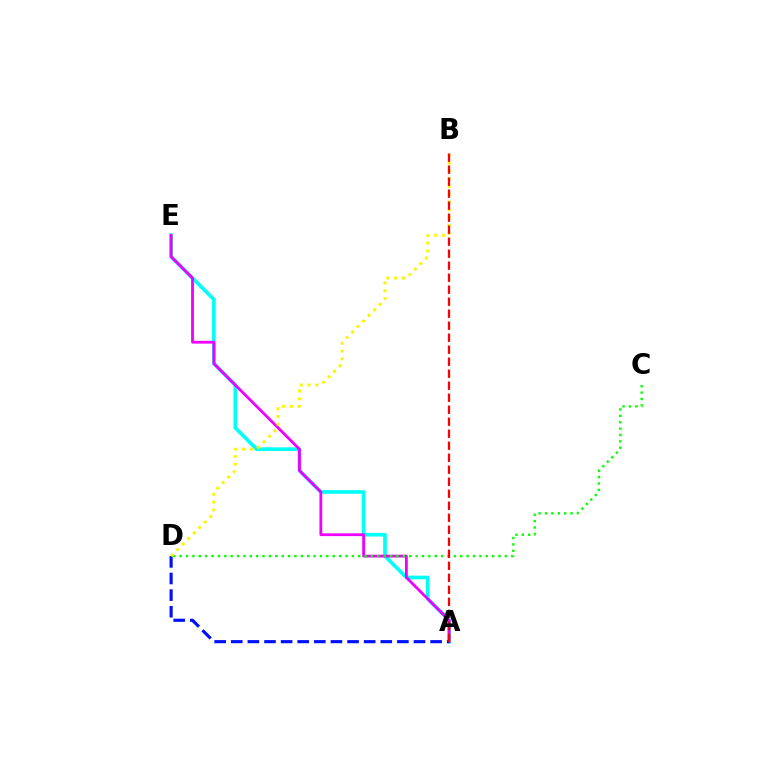{('A', 'E'): [{'color': '#00fff6', 'line_style': 'solid', 'thickness': 2.64}, {'color': '#ee00ff', 'line_style': 'solid', 'thickness': 2.01}], ('C', 'D'): [{'color': '#08ff00', 'line_style': 'dotted', 'thickness': 1.73}], ('A', 'D'): [{'color': '#0010ff', 'line_style': 'dashed', 'thickness': 2.26}], ('B', 'D'): [{'color': '#fcf500', 'line_style': 'dotted', 'thickness': 2.12}], ('A', 'B'): [{'color': '#ff0000', 'line_style': 'dashed', 'thickness': 1.63}]}